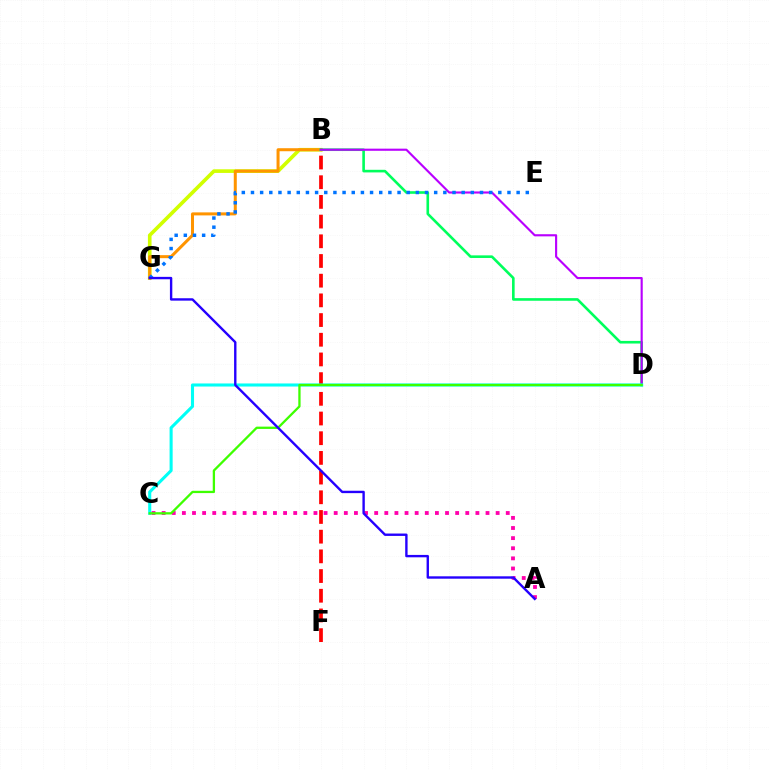{('B', 'F'): [{'color': '#ff0000', 'line_style': 'dashed', 'thickness': 2.68}], ('B', 'G'): [{'color': '#d1ff00', 'line_style': 'solid', 'thickness': 2.62}, {'color': '#ff9400', 'line_style': 'solid', 'thickness': 2.17}], ('A', 'C'): [{'color': '#ff00ac', 'line_style': 'dotted', 'thickness': 2.75}], ('B', 'D'): [{'color': '#00ff5c', 'line_style': 'solid', 'thickness': 1.88}, {'color': '#b900ff', 'line_style': 'solid', 'thickness': 1.54}], ('E', 'G'): [{'color': '#0074ff', 'line_style': 'dotted', 'thickness': 2.49}], ('C', 'D'): [{'color': '#00fff6', 'line_style': 'solid', 'thickness': 2.22}, {'color': '#3dff00', 'line_style': 'solid', 'thickness': 1.65}], ('A', 'G'): [{'color': '#2500ff', 'line_style': 'solid', 'thickness': 1.72}]}